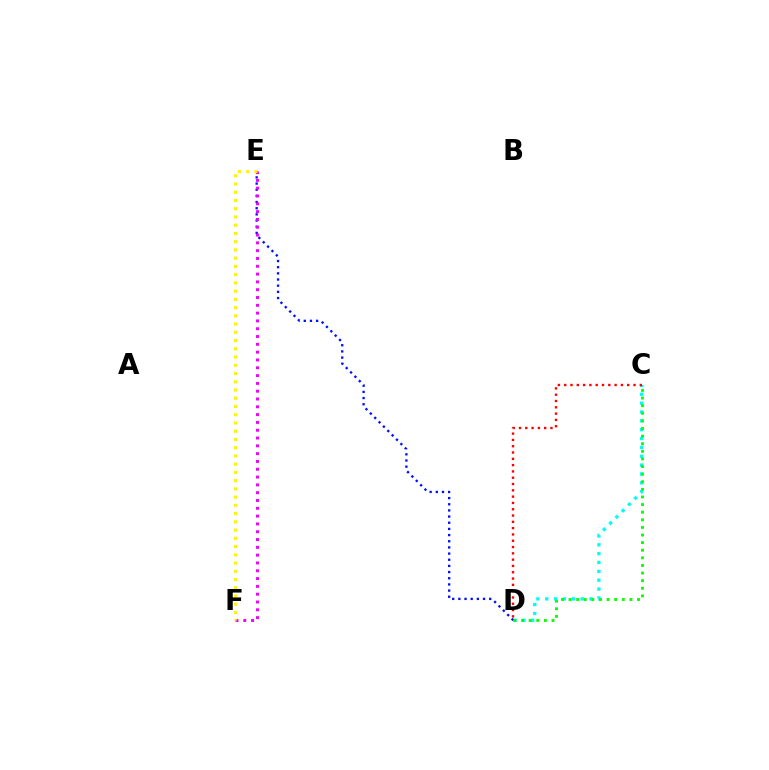{('C', 'D'): [{'color': '#00fff6', 'line_style': 'dotted', 'thickness': 2.41}, {'color': '#ff0000', 'line_style': 'dotted', 'thickness': 1.71}, {'color': '#08ff00', 'line_style': 'dotted', 'thickness': 2.07}], ('D', 'E'): [{'color': '#0010ff', 'line_style': 'dotted', 'thickness': 1.68}], ('E', 'F'): [{'color': '#ee00ff', 'line_style': 'dotted', 'thickness': 2.12}, {'color': '#fcf500', 'line_style': 'dotted', 'thickness': 2.24}]}